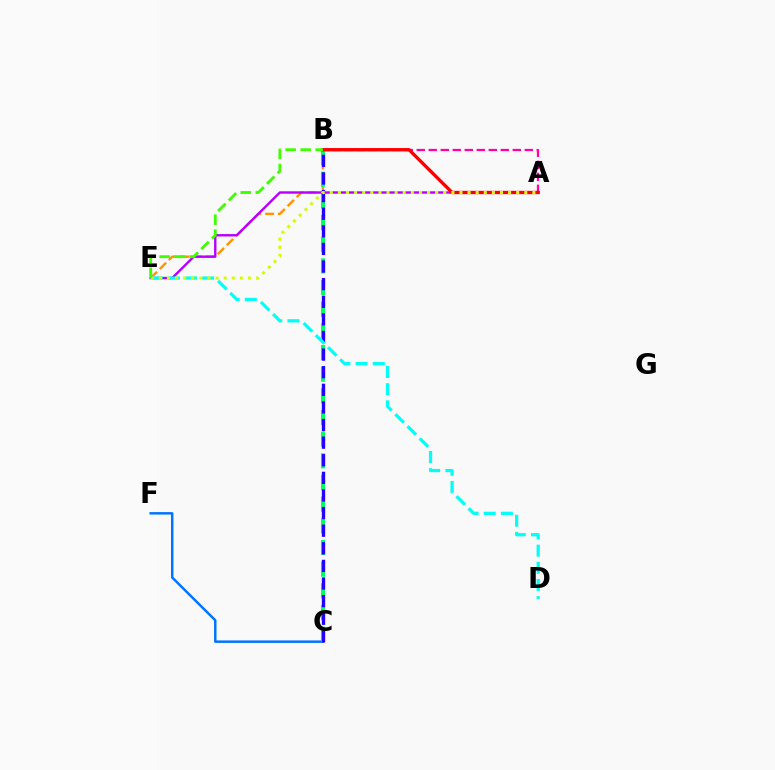{('C', 'F'): [{'color': '#0074ff', 'line_style': 'solid', 'thickness': 1.78}], ('B', 'E'): [{'color': '#ff9400', 'line_style': 'dashed', 'thickness': 1.74}, {'color': '#3dff00', 'line_style': 'dashed', 'thickness': 2.04}], ('B', 'C'): [{'color': '#00ff5c', 'line_style': 'dashed', 'thickness': 2.94}, {'color': '#2500ff', 'line_style': 'dashed', 'thickness': 2.39}], ('A', 'E'): [{'color': '#b900ff', 'line_style': 'solid', 'thickness': 1.73}, {'color': '#d1ff00', 'line_style': 'dotted', 'thickness': 2.2}], ('A', 'B'): [{'color': '#ff00ac', 'line_style': 'dashed', 'thickness': 1.63}, {'color': '#ff0000', 'line_style': 'solid', 'thickness': 2.41}], ('D', 'E'): [{'color': '#00fff6', 'line_style': 'dashed', 'thickness': 2.33}]}